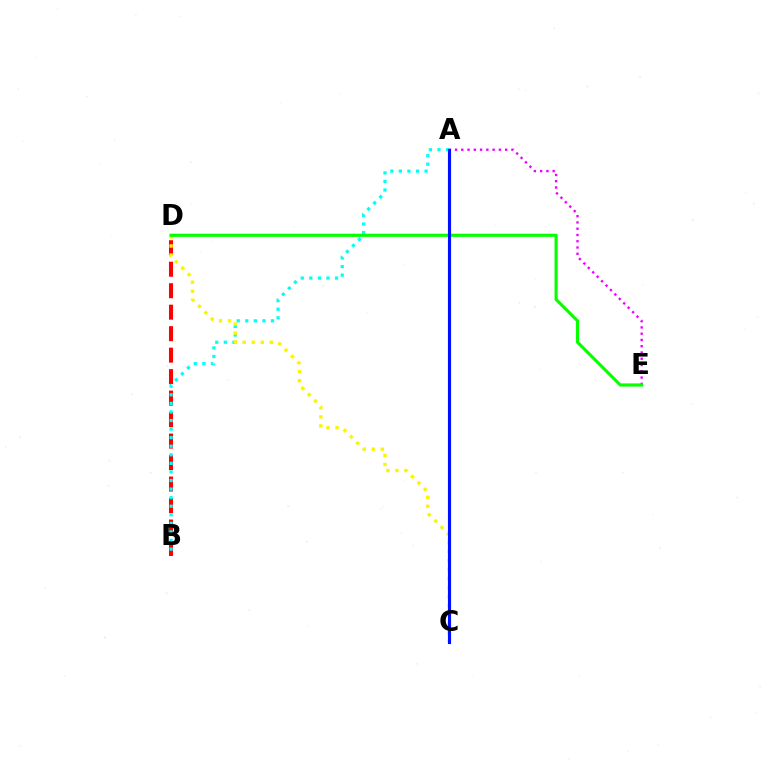{('A', 'E'): [{'color': '#ee00ff', 'line_style': 'dotted', 'thickness': 1.7}], ('B', 'D'): [{'color': '#ff0000', 'line_style': 'dashed', 'thickness': 2.92}], ('A', 'B'): [{'color': '#00fff6', 'line_style': 'dotted', 'thickness': 2.33}], ('C', 'D'): [{'color': '#fcf500', 'line_style': 'dotted', 'thickness': 2.45}], ('D', 'E'): [{'color': '#08ff00', 'line_style': 'solid', 'thickness': 2.27}], ('A', 'C'): [{'color': '#0010ff', 'line_style': 'solid', 'thickness': 2.26}]}